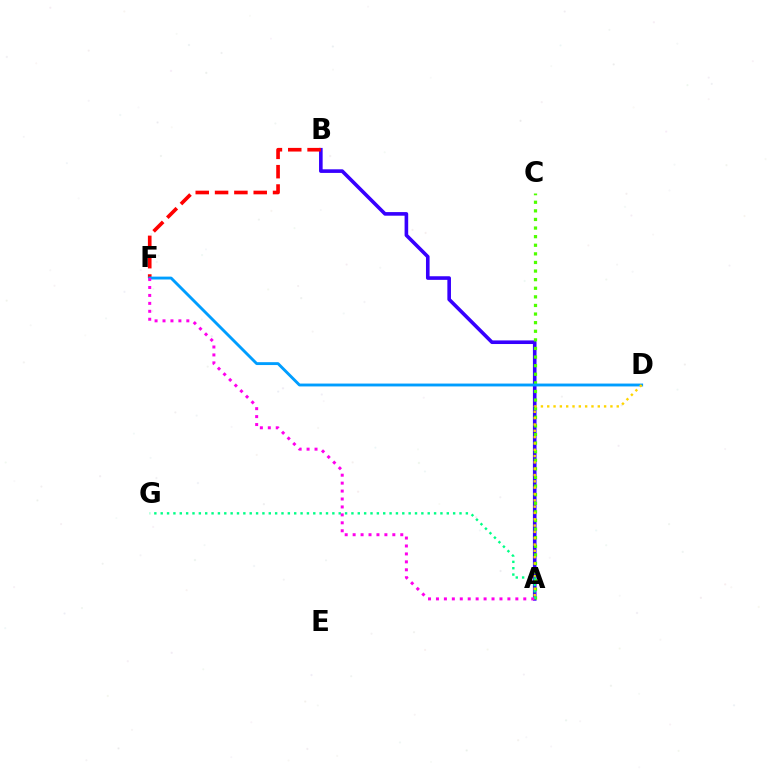{('A', 'B'): [{'color': '#3700ff', 'line_style': 'solid', 'thickness': 2.6}], ('B', 'F'): [{'color': '#ff0000', 'line_style': 'dashed', 'thickness': 2.63}], ('A', 'C'): [{'color': '#4fff00', 'line_style': 'dotted', 'thickness': 2.34}], ('D', 'F'): [{'color': '#009eff', 'line_style': 'solid', 'thickness': 2.07}], ('A', 'D'): [{'color': '#ffd500', 'line_style': 'dotted', 'thickness': 1.72}], ('A', 'G'): [{'color': '#00ff86', 'line_style': 'dotted', 'thickness': 1.73}], ('A', 'F'): [{'color': '#ff00ed', 'line_style': 'dotted', 'thickness': 2.16}]}